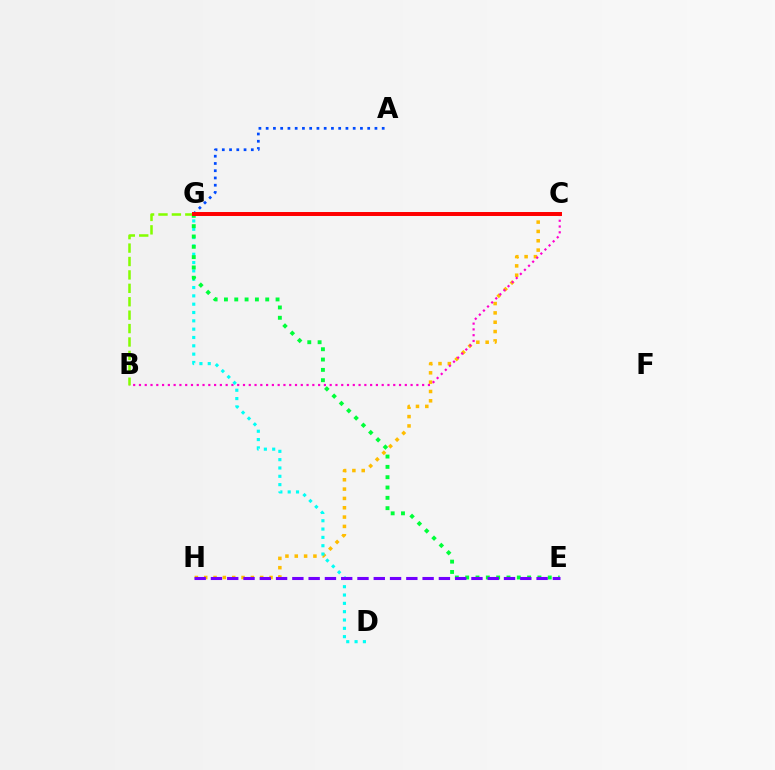{('C', 'H'): [{'color': '#ffbd00', 'line_style': 'dotted', 'thickness': 2.53}], ('D', 'G'): [{'color': '#00fff6', 'line_style': 'dotted', 'thickness': 2.26}], ('A', 'G'): [{'color': '#004bff', 'line_style': 'dotted', 'thickness': 1.97}], ('B', 'C'): [{'color': '#ff00cf', 'line_style': 'dotted', 'thickness': 1.57}], ('E', 'G'): [{'color': '#00ff39', 'line_style': 'dotted', 'thickness': 2.8}], ('B', 'G'): [{'color': '#84ff00', 'line_style': 'dashed', 'thickness': 1.82}], ('E', 'H'): [{'color': '#7200ff', 'line_style': 'dashed', 'thickness': 2.21}], ('C', 'G'): [{'color': '#ff0000', 'line_style': 'solid', 'thickness': 2.86}]}